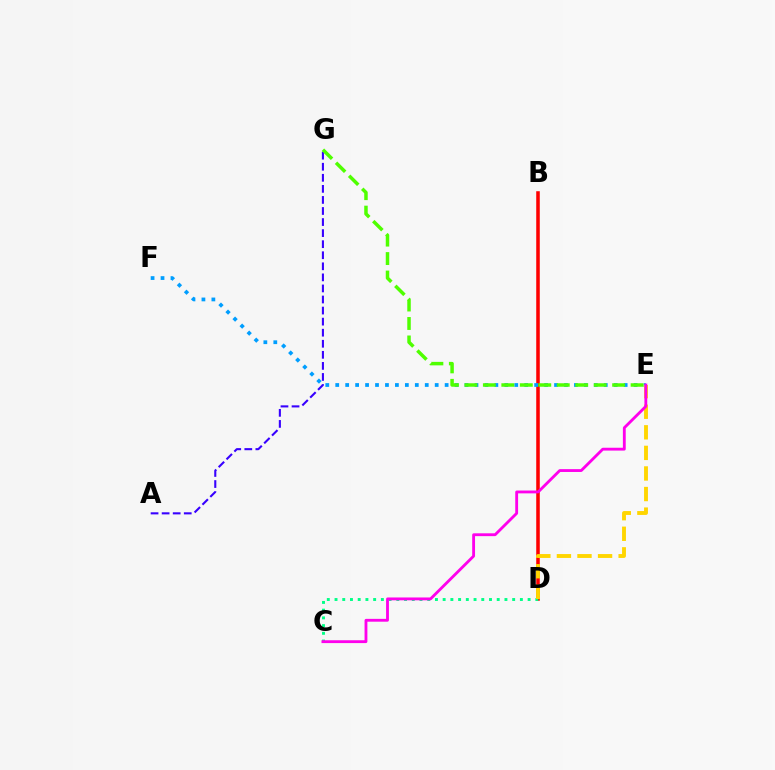{('B', 'D'): [{'color': '#ff0000', 'line_style': 'solid', 'thickness': 2.55}], ('E', 'F'): [{'color': '#009eff', 'line_style': 'dotted', 'thickness': 2.7}], ('C', 'D'): [{'color': '#00ff86', 'line_style': 'dotted', 'thickness': 2.1}], ('D', 'E'): [{'color': '#ffd500', 'line_style': 'dashed', 'thickness': 2.8}], ('A', 'G'): [{'color': '#3700ff', 'line_style': 'dashed', 'thickness': 1.5}], ('C', 'E'): [{'color': '#ff00ed', 'line_style': 'solid', 'thickness': 2.04}], ('E', 'G'): [{'color': '#4fff00', 'line_style': 'dashed', 'thickness': 2.51}]}